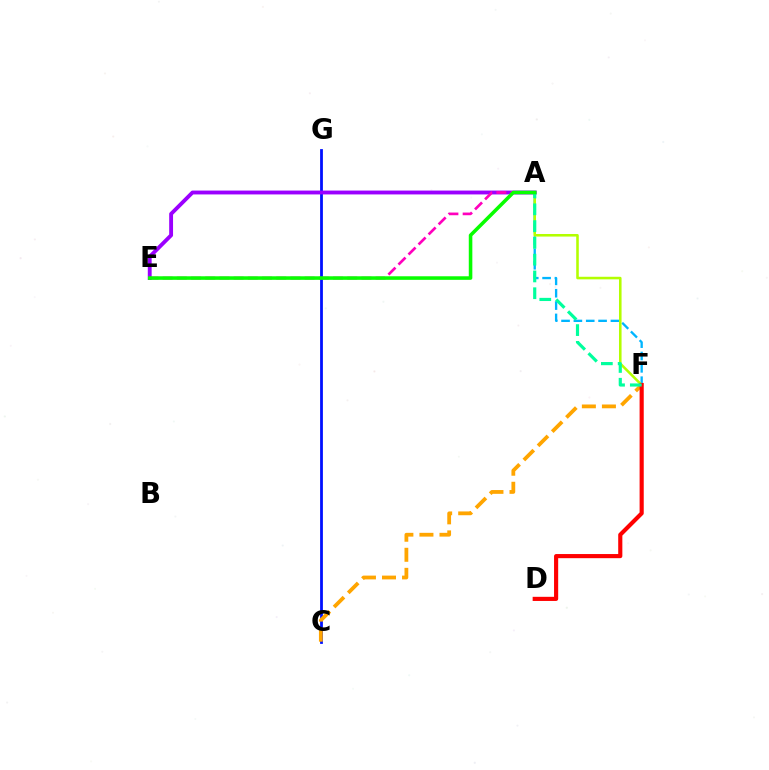{('C', 'G'): [{'color': '#0010ff', 'line_style': 'solid', 'thickness': 2.01}], ('A', 'F'): [{'color': '#00b5ff', 'line_style': 'dashed', 'thickness': 1.68}, {'color': '#b3ff00', 'line_style': 'solid', 'thickness': 1.85}, {'color': '#00ff9d', 'line_style': 'dashed', 'thickness': 2.28}], ('A', 'E'): [{'color': '#9b00ff', 'line_style': 'solid', 'thickness': 2.78}, {'color': '#ff00bd', 'line_style': 'dashed', 'thickness': 1.93}, {'color': '#08ff00', 'line_style': 'solid', 'thickness': 2.57}], ('C', 'F'): [{'color': '#ffa500', 'line_style': 'dashed', 'thickness': 2.72}], ('D', 'F'): [{'color': '#ff0000', 'line_style': 'solid', 'thickness': 2.98}]}